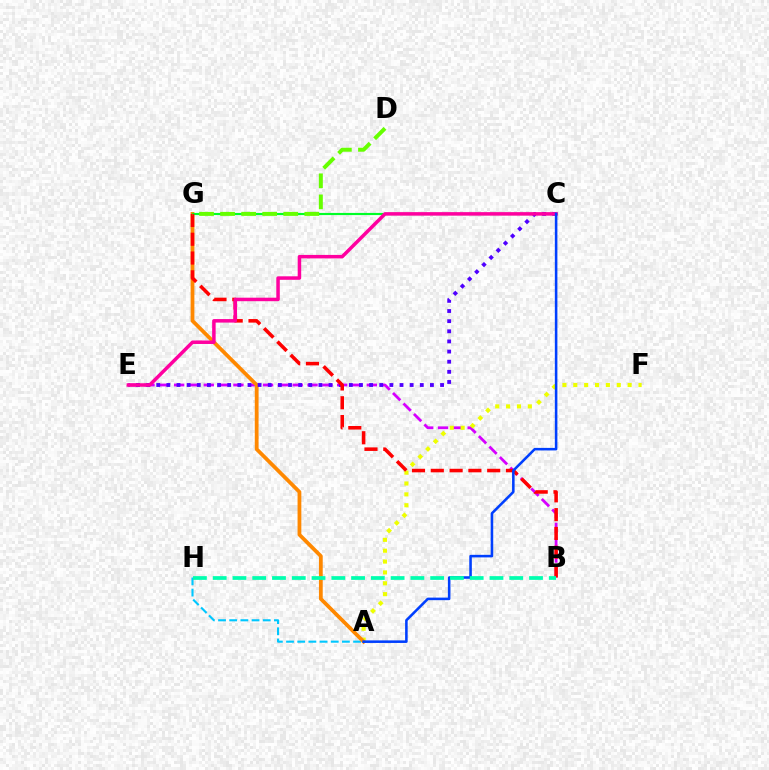{('A', 'H'): [{'color': '#00c7ff', 'line_style': 'dashed', 'thickness': 1.52}], ('B', 'E'): [{'color': '#d600ff', 'line_style': 'dashed', 'thickness': 2.01}], ('A', 'F'): [{'color': '#eeff00', 'line_style': 'dotted', 'thickness': 2.95}], ('A', 'G'): [{'color': '#ff8800', 'line_style': 'solid', 'thickness': 2.72}], ('C', 'G'): [{'color': '#00ff27', 'line_style': 'solid', 'thickness': 1.55}], ('C', 'E'): [{'color': '#4f00ff', 'line_style': 'dotted', 'thickness': 2.75}, {'color': '#ff00a0', 'line_style': 'solid', 'thickness': 2.52}], ('B', 'G'): [{'color': '#ff0000', 'line_style': 'dashed', 'thickness': 2.55}], ('A', 'C'): [{'color': '#003fff', 'line_style': 'solid', 'thickness': 1.84}], ('B', 'H'): [{'color': '#00ffaf', 'line_style': 'dashed', 'thickness': 2.69}], ('D', 'G'): [{'color': '#66ff00', 'line_style': 'dashed', 'thickness': 2.86}]}